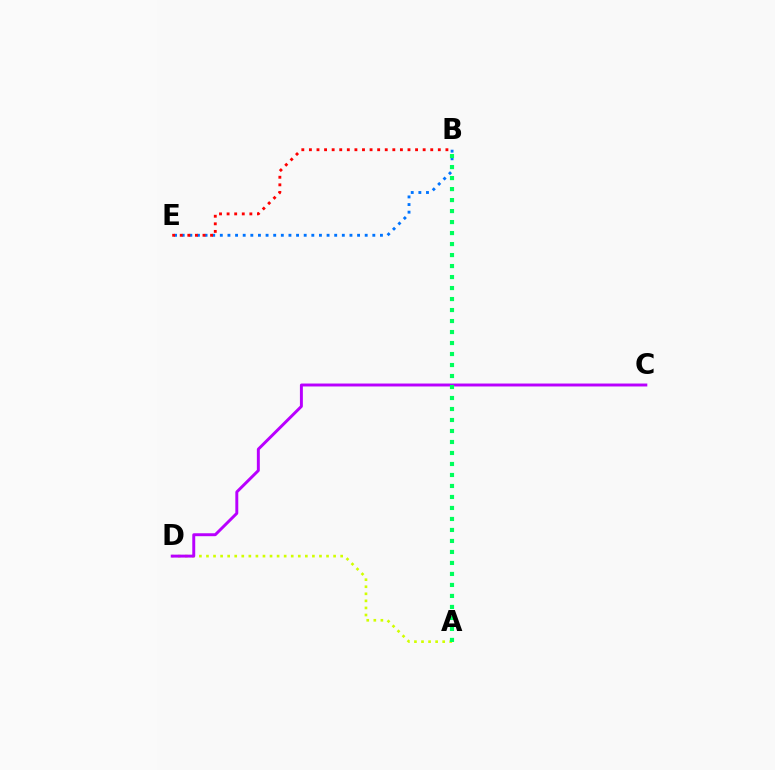{('B', 'E'): [{'color': '#0074ff', 'line_style': 'dotted', 'thickness': 2.07}, {'color': '#ff0000', 'line_style': 'dotted', 'thickness': 2.06}], ('A', 'D'): [{'color': '#d1ff00', 'line_style': 'dotted', 'thickness': 1.92}], ('C', 'D'): [{'color': '#b900ff', 'line_style': 'solid', 'thickness': 2.12}], ('A', 'B'): [{'color': '#00ff5c', 'line_style': 'dotted', 'thickness': 2.99}]}